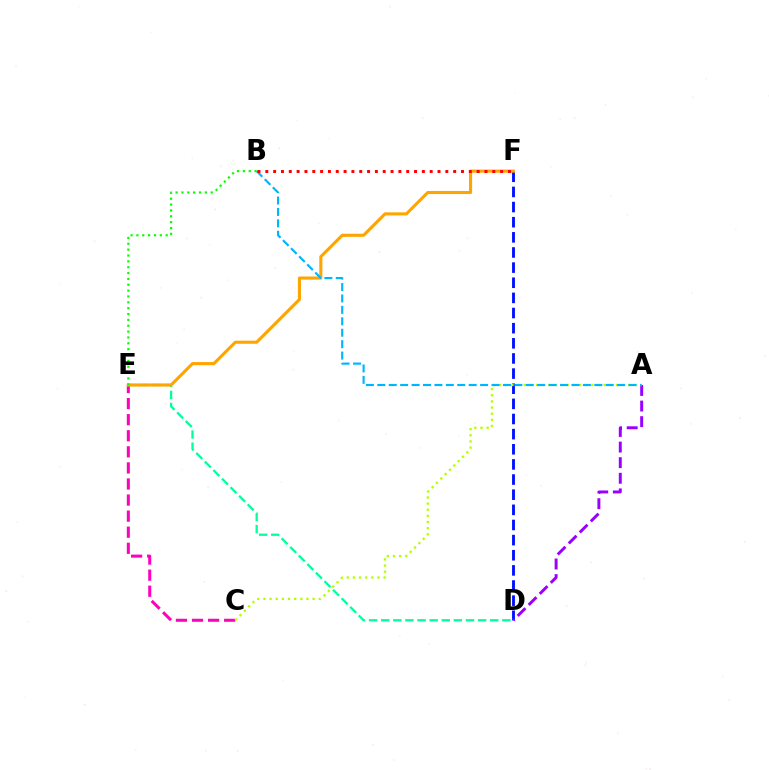{('D', 'E'): [{'color': '#00ff9d', 'line_style': 'dashed', 'thickness': 1.65}], ('C', 'E'): [{'color': '#ff00bd', 'line_style': 'dashed', 'thickness': 2.18}], ('D', 'F'): [{'color': '#0010ff', 'line_style': 'dashed', 'thickness': 2.06}], ('A', 'D'): [{'color': '#9b00ff', 'line_style': 'dashed', 'thickness': 2.12}], ('E', 'F'): [{'color': '#ffa500', 'line_style': 'solid', 'thickness': 2.23}], ('A', 'C'): [{'color': '#b3ff00', 'line_style': 'dotted', 'thickness': 1.67}], ('A', 'B'): [{'color': '#00b5ff', 'line_style': 'dashed', 'thickness': 1.55}], ('B', 'F'): [{'color': '#ff0000', 'line_style': 'dotted', 'thickness': 2.13}], ('B', 'E'): [{'color': '#08ff00', 'line_style': 'dotted', 'thickness': 1.59}]}